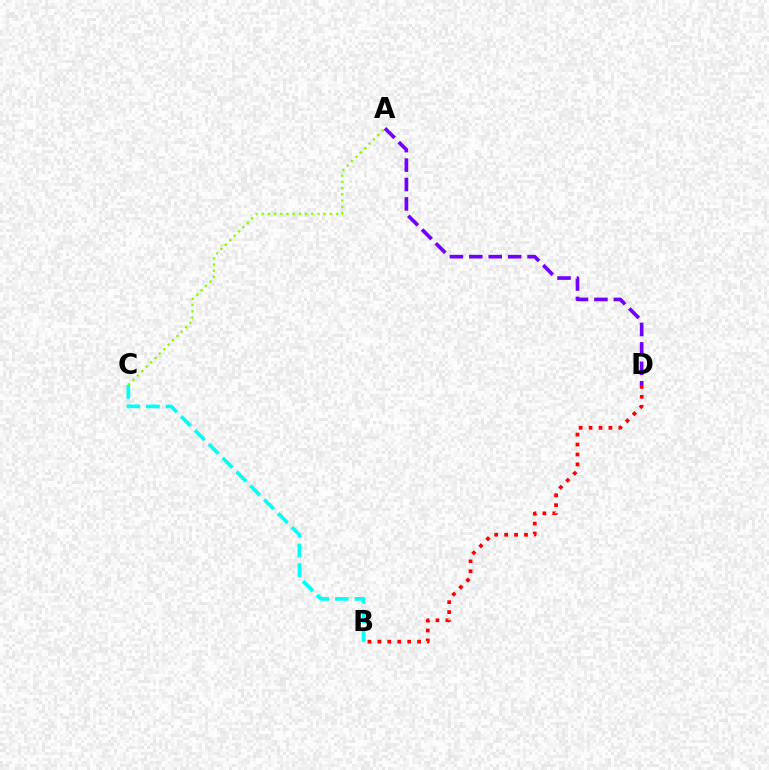{('A', 'C'): [{'color': '#84ff00', 'line_style': 'dotted', 'thickness': 1.68}], ('B', 'C'): [{'color': '#00fff6', 'line_style': 'dashed', 'thickness': 2.66}], ('A', 'D'): [{'color': '#7200ff', 'line_style': 'dashed', 'thickness': 2.64}], ('B', 'D'): [{'color': '#ff0000', 'line_style': 'dotted', 'thickness': 2.7}]}